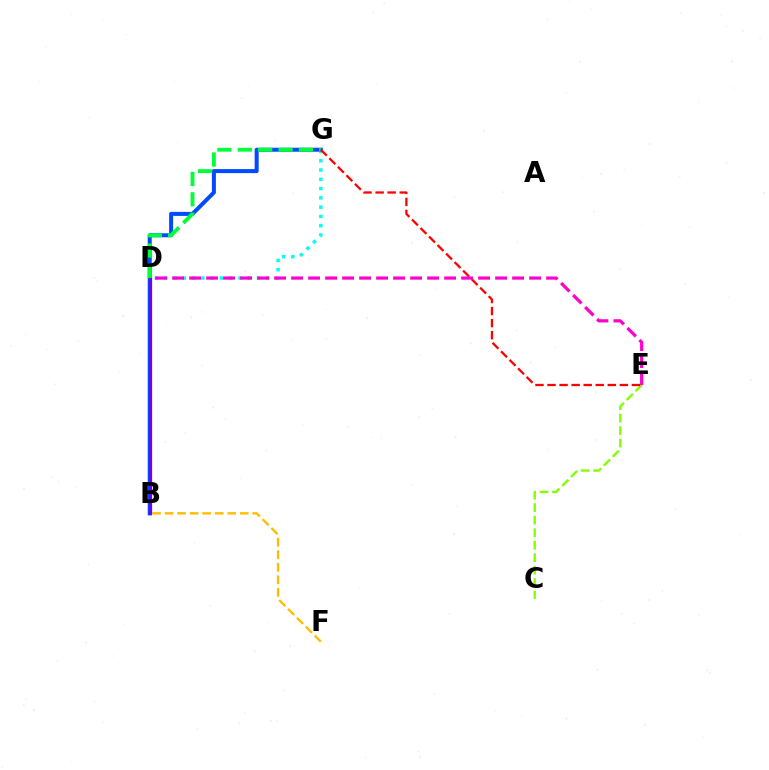{('D', 'G'): [{'color': '#00fff6', 'line_style': 'dotted', 'thickness': 2.52}, {'color': '#00ff39', 'line_style': 'dashed', 'thickness': 2.77}], ('B', 'G'): [{'color': '#004bff', 'line_style': 'solid', 'thickness': 2.89}], ('C', 'E'): [{'color': '#84ff00', 'line_style': 'dashed', 'thickness': 1.7}], ('B', 'D'): [{'color': '#7200ff', 'line_style': 'solid', 'thickness': 2.32}], ('B', 'F'): [{'color': '#ffbd00', 'line_style': 'dashed', 'thickness': 1.7}], ('E', 'G'): [{'color': '#ff0000', 'line_style': 'dashed', 'thickness': 1.64}], ('D', 'E'): [{'color': '#ff00cf', 'line_style': 'dashed', 'thickness': 2.31}]}